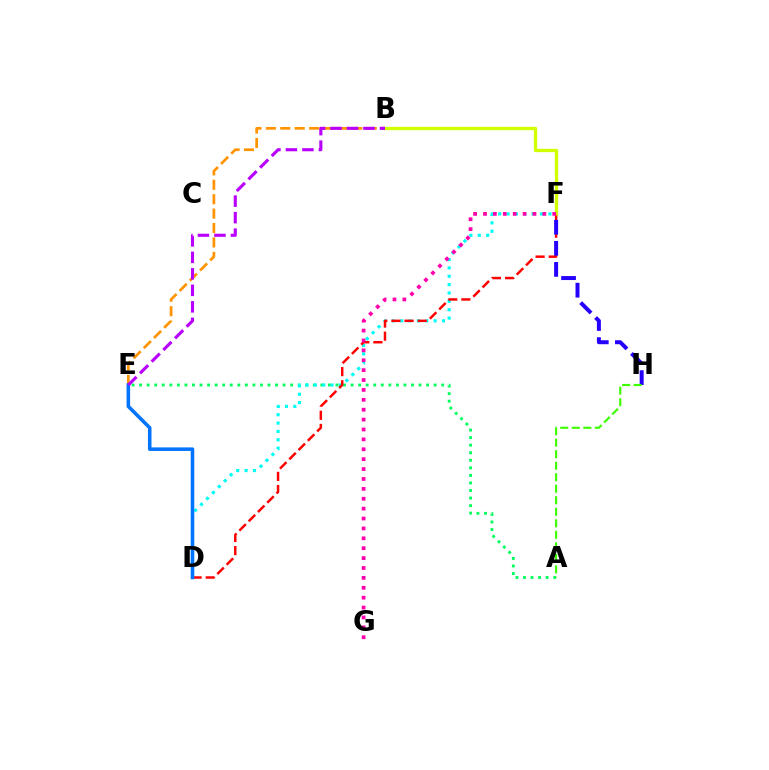{('B', 'E'): [{'color': '#ff9400', 'line_style': 'dashed', 'thickness': 1.96}, {'color': '#b900ff', 'line_style': 'dashed', 'thickness': 2.24}], ('A', 'E'): [{'color': '#00ff5c', 'line_style': 'dotted', 'thickness': 2.05}], ('B', 'F'): [{'color': '#d1ff00', 'line_style': 'solid', 'thickness': 2.4}], ('D', 'F'): [{'color': '#00fff6', 'line_style': 'dotted', 'thickness': 2.27}, {'color': '#ff0000', 'line_style': 'dashed', 'thickness': 1.78}], ('D', 'E'): [{'color': '#0074ff', 'line_style': 'solid', 'thickness': 2.56}], ('F', 'G'): [{'color': '#ff00ac', 'line_style': 'dotted', 'thickness': 2.69}], ('F', 'H'): [{'color': '#2500ff', 'line_style': 'dashed', 'thickness': 2.87}], ('A', 'H'): [{'color': '#3dff00', 'line_style': 'dashed', 'thickness': 1.56}]}